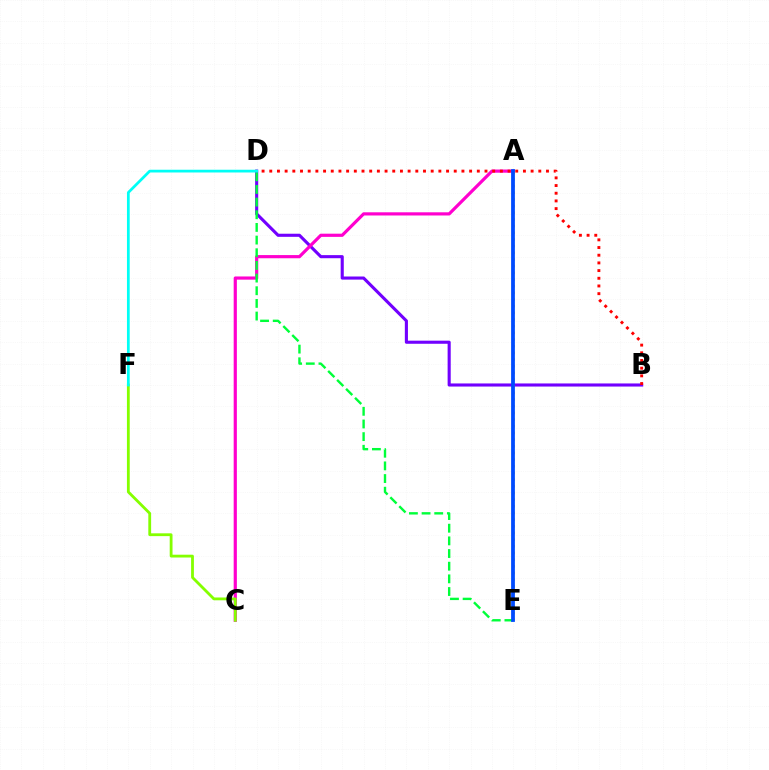{('B', 'D'): [{'color': '#7200ff', 'line_style': 'solid', 'thickness': 2.23}, {'color': '#ff0000', 'line_style': 'dotted', 'thickness': 2.09}], ('A', 'C'): [{'color': '#ff00cf', 'line_style': 'solid', 'thickness': 2.29}], ('D', 'E'): [{'color': '#00ff39', 'line_style': 'dashed', 'thickness': 1.72}], ('A', 'E'): [{'color': '#ffbd00', 'line_style': 'dotted', 'thickness': 1.81}, {'color': '#004bff', 'line_style': 'solid', 'thickness': 2.72}], ('C', 'F'): [{'color': '#84ff00', 'line_style': 'solid', 'thickness': 2.02}], ('D', 'F'): [{'color': '#00fff6', 'line_style': 'solid', 'thickness': 1.98}]}